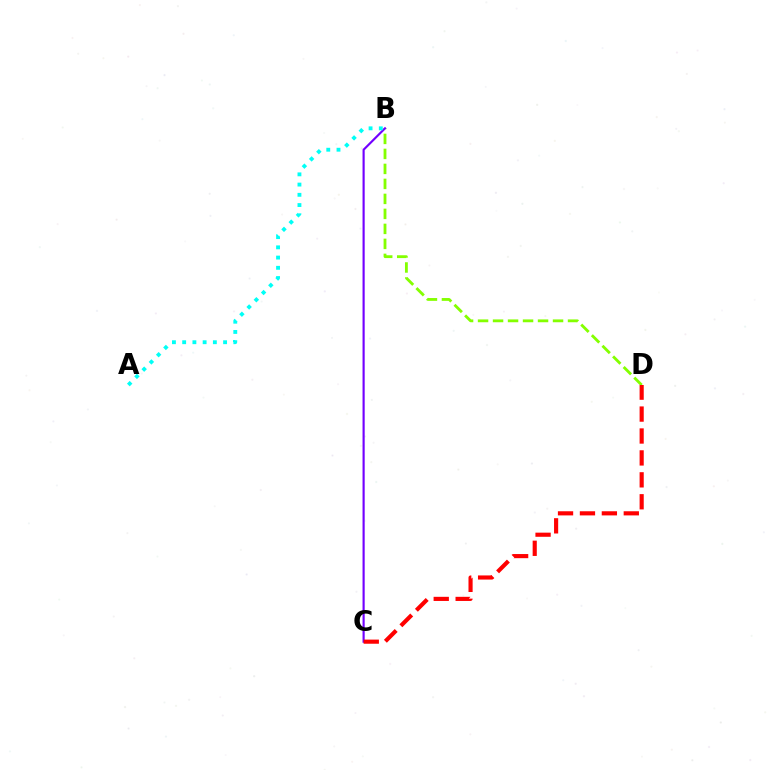{('B', 'D'): [{'color': '#84ff00', 'line_style': 'dashed', 'thickness': 2.04}], ('B', 'C'): [{'color': '#7200ff', 'line_style': 'solid', 'thickness': 1.55}], ('A', 'B'): [{'color': '#00fff6', 'line_style': 'dotted', 'thickness': 2.78}], ('C', 'D'): [{'color': '#ff0000', 'line_style': 'dashed', 'thickness': 2.98}]}